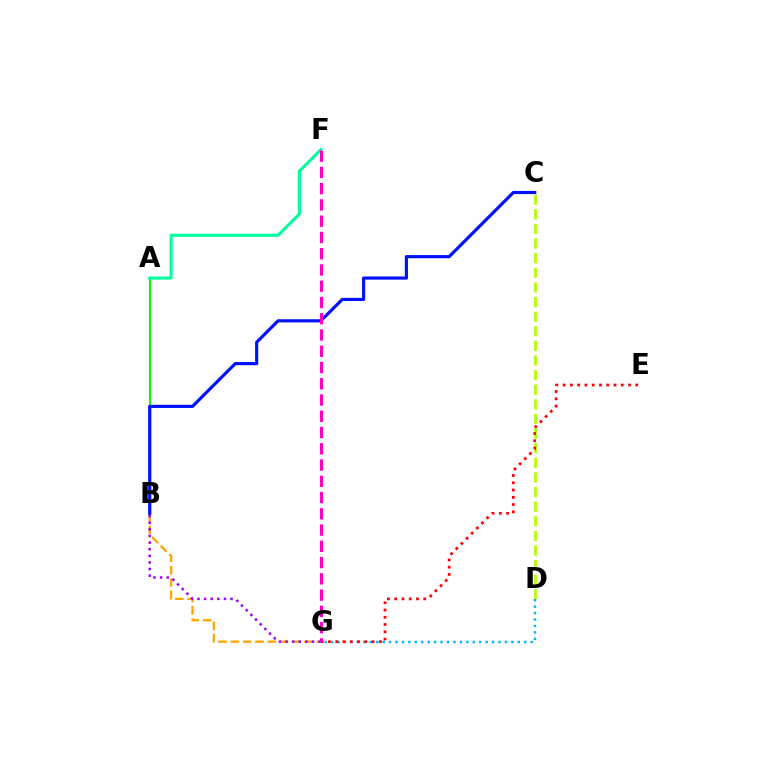{('C', 'D'): [{'color': '#b3ff00', 'line_style': 'dashed', 'thickness': 1.99}], ('B', 'G'): [{'color': '#ffa500', 'line_style': 'dashed', 'thickness': 1.67}, {'color': '#9b00ff', 'line_style': 'dotted', 'thickness': 1.8}], ('A', 'B'): [{'color': '#08ff00', 'line_style': 'solid', 'thickness': 1.53}], ('D', 'G'): [{'color': '#00b5ff', 'line_style': 'dotted', 'thickness': 1.75}], ('B', 'C'): [{'color': '#0010ff', 'line_style': 'solid', 'thickness': 2.28}], ('E', 'G'): [{'color': '#ff0000', 'line_style': 'dotted', 'thickness': 1.97}], ('A', 'F'): [{'color': '#00ff9d', 'line_style': 'solid', 'thickness': 2.21}], ('F', 'G'): [{'color': '#ff00bd', 'line_style': 'dashed', 'thickness': 2.21}]}